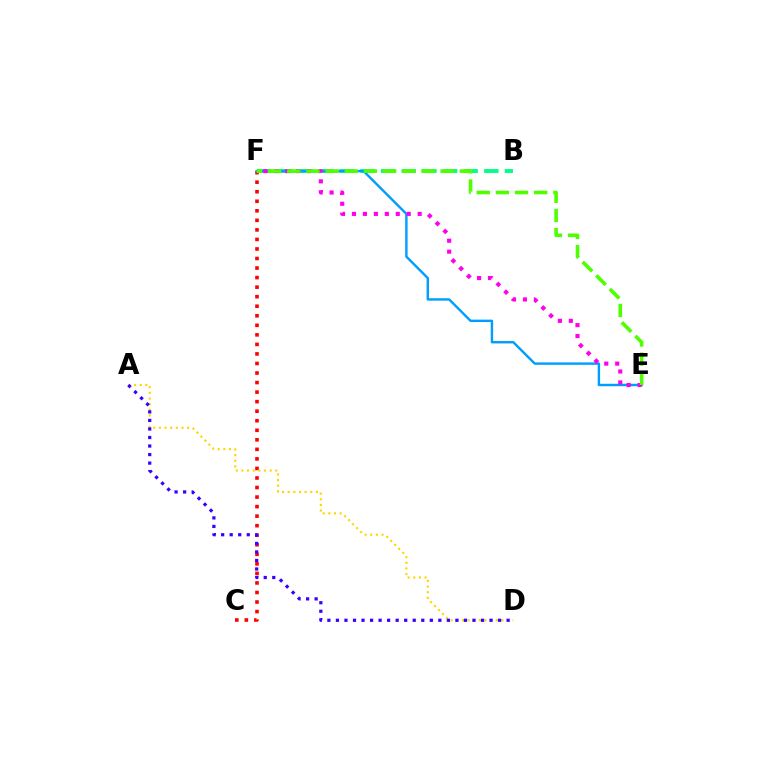{('C', 'F'): [{'color': '#ff0000', 'line_style': 'dotted', 'thickness': 2.59}], ('B', 'F'): [{'color': '#00ff86', 'line_style': 'dashed', 'thickness': 2.8}], ('A', 'D'): [{'color': '#ffd500', 'line_style': 'dotted', 'thickness': 1.53}, {'color': '#3700ff', 'line_style': 'dotted', 'thickness': 2.32}], ('E', 'F'): [{'color': '#009eff', 'line_style': 'solid', 'thickness': 1.74}, {'color': '#ff00ed', 'line_style': 'dotted', 'thickness': 2.97}, {'color': '#4fff00', 'line_style': 'dashed', 'thickness': 2.6}]}